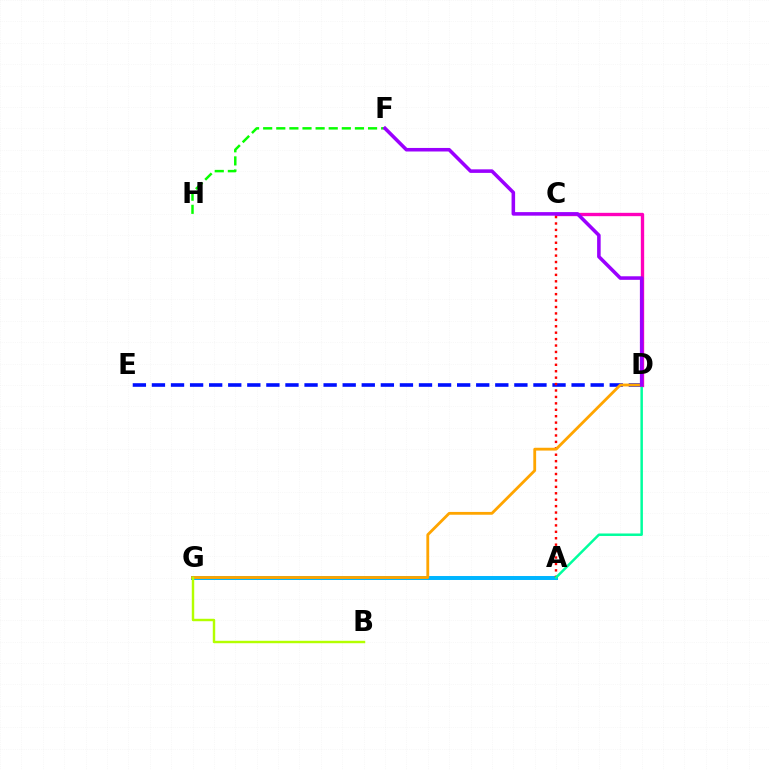{('A', 'G'): [{'color': '#00b5ff', 'line_style': 'solid', 'thickness': 2.85}], ('C', 'D'): [{'color': '#ff00bd', 'line_style': 'solid', 'thickness': 2.41}], ('D', 'E'): [{'color': '#0010ff', 'line_style': 'dashed', 'thickness': 2.59}], ('A', 'C'): [{'color': '#ff0000', 'line_style': 'dotted', 'thickness': 1.75}], ('F', 'H'): [{'color': '#08ff00', 'line_style': 'dashed', 'thickness': 1.78}], ('A', 'D'): [{'color': '#00ff9d', 'line_style': 'solid', 'thickness': 1.79}], ('D', 'G'): [{'color': '#ffa500', 'line_style': 'solid', 'thickness': 2.03}], ('B', 'G'): [{'color': '#b3ff00', 'line_style': 'solid', 'thickness': 1.76}], ('D', 'F'): [{'color': '#9b00ff', 'line_style': 'solid', 'thickness': 2.56}]}